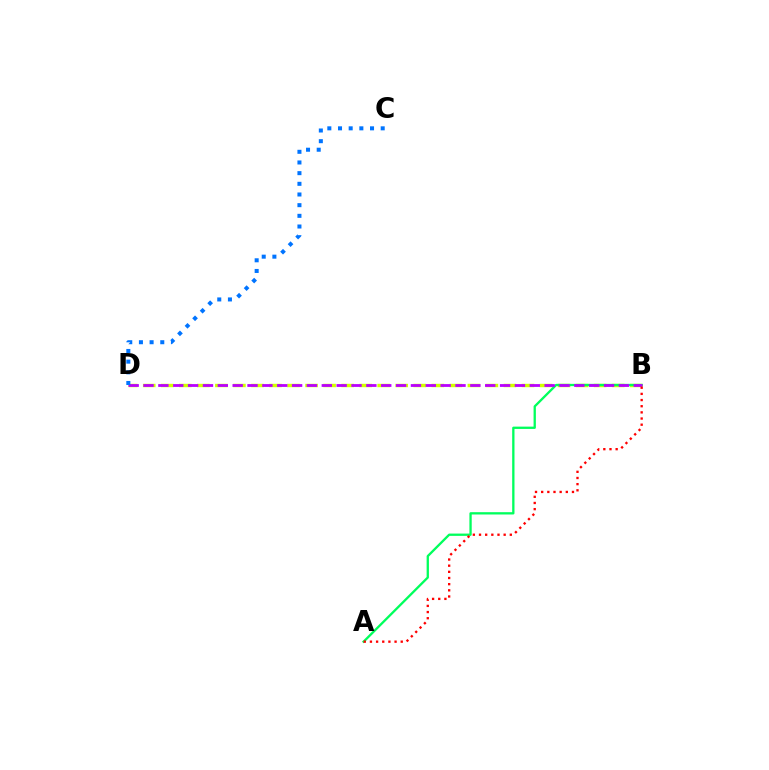{('B', 'D'): [{'color': '#d1ff00', 'line_style': 'dashed', 'thickness': 2.45}, {'color': '#b900ff', 'line_style': 'dashed', 'thickness': 2.02}], ('A', 'B'): [{'color': '#00ff5c', 'line_style': 'solid', 'thickness': 1.66}, {'color': '#ff0000', 'line_style': 'dotted', 'thickness': 1.67}], ('C', 'D'): [{'color': '#0074ff', 'line_style': 'dotted', 'thickness': 2.9}]}